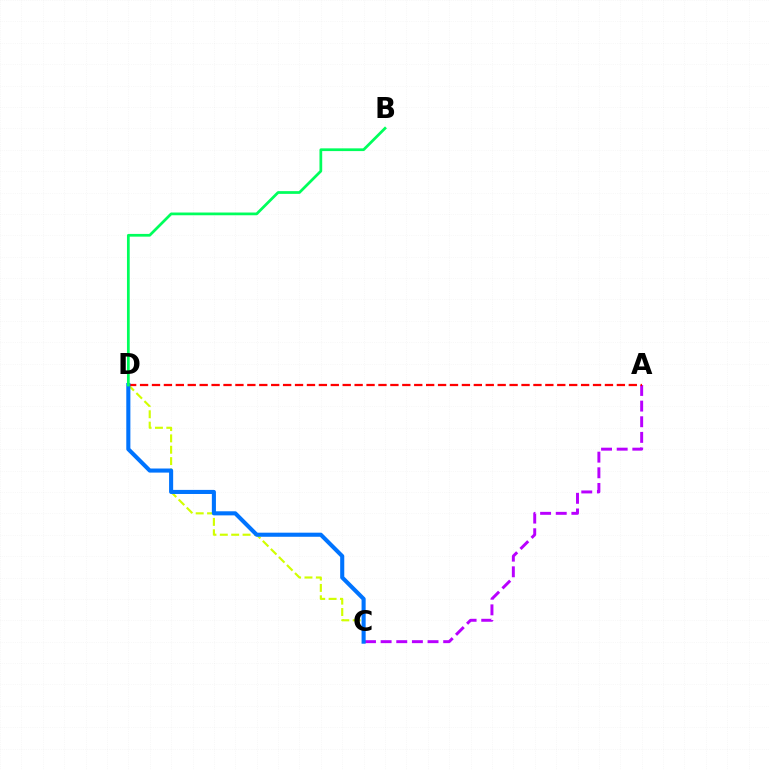{('A', 'C'): [{'color': '#b900ff', 'line_style': 'dashed', 'thickness': 2.12}], ('C', 'D'): [{'color': '#d1ff00', 'line_style': 'dashed', 'thickness': 1.55}, {'color': '#0074ff', 'line_style': 'solid', 'thickness': 2.94}], ('A', 'D'): [{'color': '#ff0000', 'line_style': 'dashed', 'thickness': 1.62}], ('B', 'D'): [{'color': '#00ff5c', 'line_style': 'solid', 'thickness': 1.97}]}